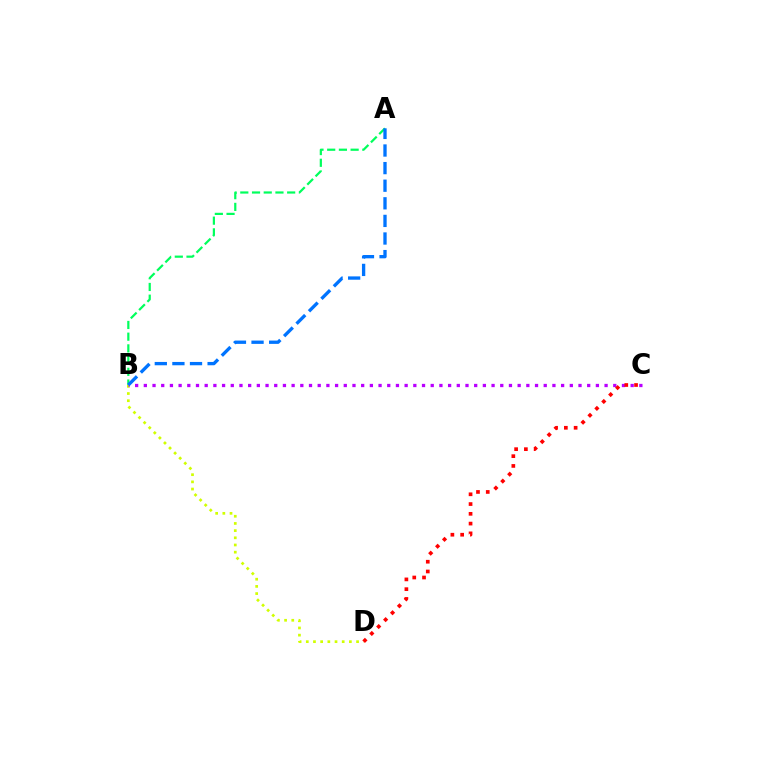{('B', 'D'): [{'color': '#d1ff00', 'line_style': 'dotted', 'thickness': 1.95}], ('A', 'B'): [{'color': '#00ff5c', 'line_style': 'dashed', 'thickness': 1.59}, {'color': '#0074ff', 'line_style': 'dashed', 'thickness': 2.39}], ('B', 'C'): [{'color': '#b900ff', 'line_style': 'dotted', 'thickness': 2.36}], ('C', 'D'): [{'color': '#ff0000', 'line_style': 'dotted', 'thickness': 2.65}]}